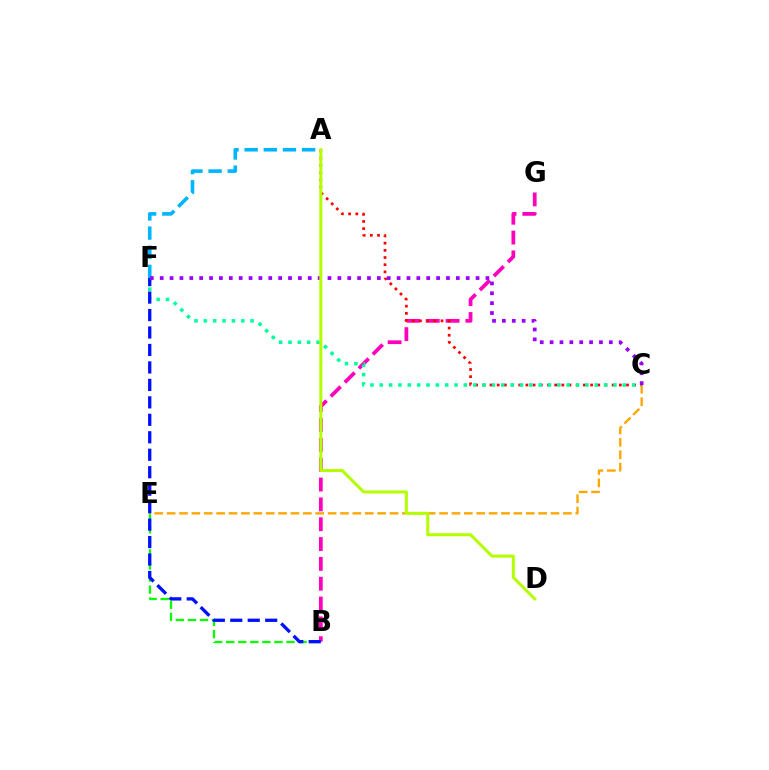{('B', 'E'): [{'color': '#08ff00', 'line_style': 'dashed', 'thickness': 1.64}], ('C', 'E'): [{'color': '#ffa500', 'line_style': 'dashed', 'thickness': 1.68}], ('B', 'G'): [{'color': '#ff00bd', 'line_style': 'dashed', 'thickness': 2.69}], ('A', 'C'): [{'color': '#ff0000', 'line_style': 'dotted', 'thickness': 1.95}], ('A', 'F'): [{'color': '#00b5ff', 'line_style': 'dashed', 'thickness': 2.6}], ('C', 'F'): [{'color': '#00ff9d', 'line_style': 'dotted', 'thickness': 2.54}, {'color': '#9b00ff', 'line_style': 'dotted', 'thickness': 2.68}], ('B', 'F'): [{'color': '#0010ff', 'line_style': 'dashed', 'thickness': 2.37}], ('A', 'D'): [{'color': '#b3ff00', 'line_style': 'solid', 'thickness': 2.17}]}